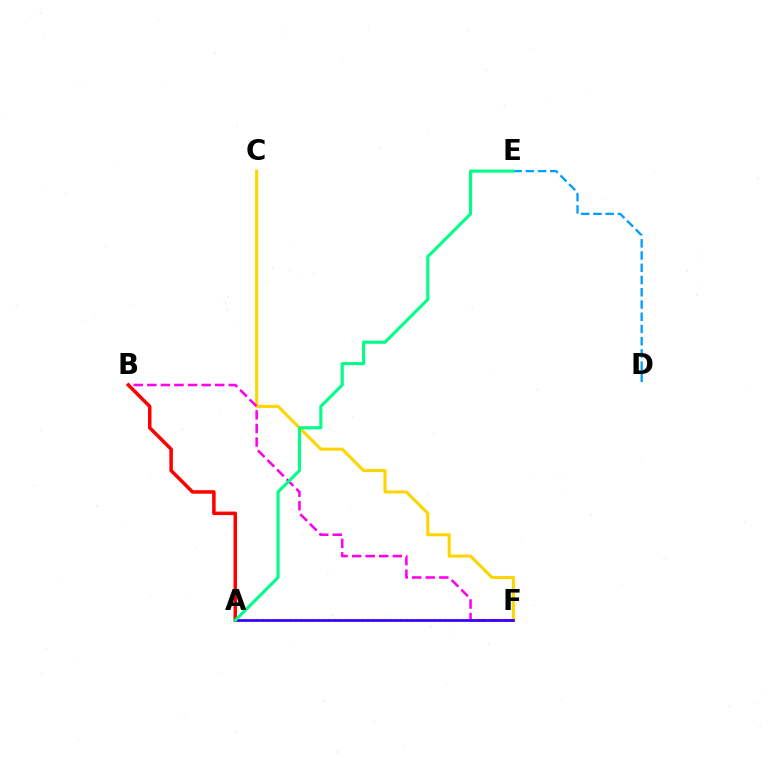{('A', 'F'): [{'color': '#4fff00', 'line_style': 'dotted', 'thickness': 1.5}, {'color': '#3700ff', 'line_style': 'solid', 'thickness': 1.97}], ('C', 'F'): [{'color': '#ffd500', 'line_style': 'solid', 'thickness': 2.21}], ('B', 'F'): [{'color': '#ff00ed', 'line_style': 'dashed', 'thickness': 1.84}], ('D', 'E'): [{'color': '#009eff', 'line_style': 'dashed', 'thickness': 1.66}], ('A', 'B'): [{'color': '#ff0000', 'line_style': 'solid', 'thickness': 2.53}], ('A', 'E'): [{'color': '#00ff86', 'line_style': 'solid', 'thickness': 2.23}]}